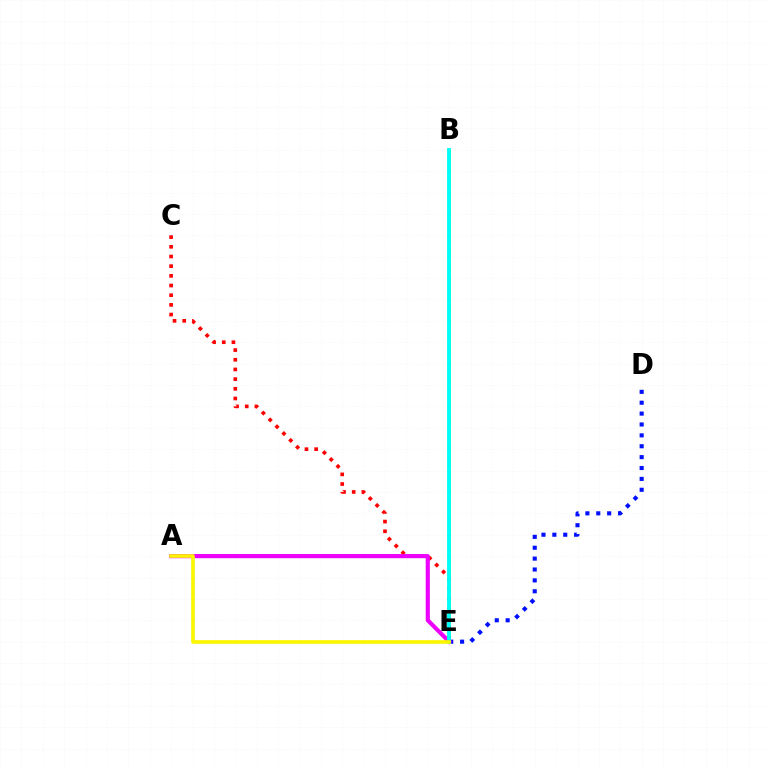{('B', 'E'): [{'color': '#08ff00', 'line_style': 'dashed', 'thickness': 1.9}, {'color': '#00fff6', 'line_style': 'solid', 'thickness': 2.78}], ('D', 'E'): [{'color': '#0010ff', 'line_style': 'dotted', 'thickness': 2.96}], ('C', 'E'): [{'color': '#ff0000', 'line_style': 'dotted', 'thickness': 2.63}], ('A', 'E'): [{'color': '#ee00ff', 'line_style': 'solid', 'thickness': 2.99}, {'color': '#fcf500', 'line_style': 'solid', 'thickness': 2.62}]}